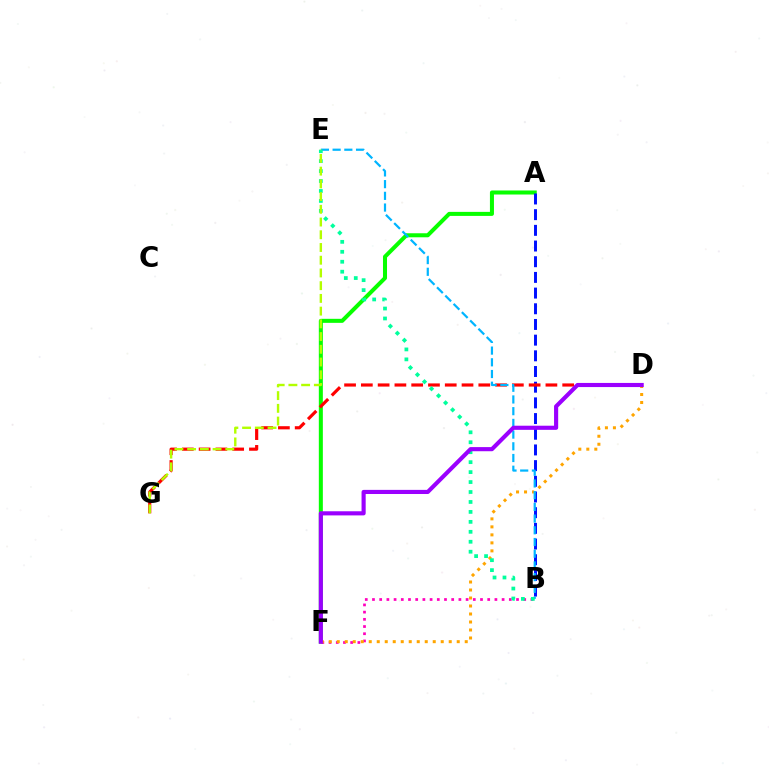{('A', 'F'): [{'color': '#08ff00', 'line_style': 'solid', 'thickness': 2.9}], ('B', 'F'): [{'color': '#ff00bd', 'line_style': 'dotted', 'thickness': 1.96}], ('A', 'B'): [{'color': '#0010ff', 'line_style': 'dashed', 'thickness': 2.13}], ('D', 'G'): [{'color': '#ff0000', 'line_style': 'dashed', 'thickness': 2.28}], ('D', 'F'): [{'color': '#ffa500', 'line_style': 'dotted', 'thickness': 2.17}, {'color': '#9b00ff', 'line_style': 'solid', 'thickness': 2.97}], ('B', 'E'): [{'color': '#00b5ff', 'line_style': 'dashed', 'thickness': 1.59}, {'color': '#00ff9d', 'line_style': 'dotted', 'thickness': 2.7}], ('E', 'G'): [{'color': '#b3ff00', 'line_style': 'dashed', 'thickness': 1.73}]}